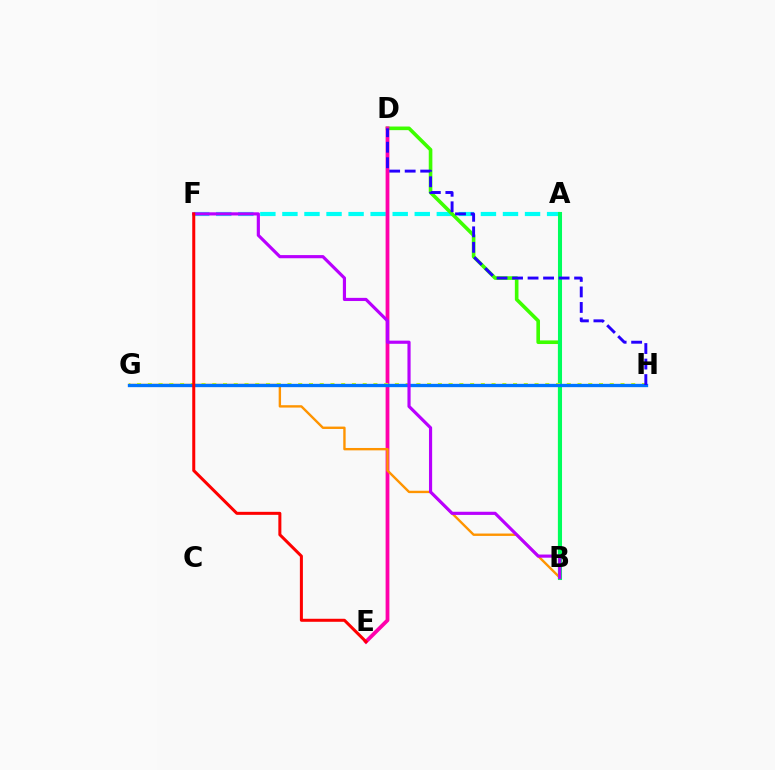{('A', 'F'): [{'color': '#00fff6', 'line_style': 'dashed', 'thickness': 3.0}], ('B', 'D'): [{'color': '#3dff00', 'line_style': 'solid', 'thickness': 2.61}], ('D', 'E'): [{'color': '#ff00ac', 'line_style': 'solid', 'thickness': 2.72}], ('B', 'G'): [{'color': '#ff9400', 'line_style': 'solid', 'thickness': 1.71}], ('A', 'B'): [{'color': '#00ff5c', 'line_style': 'solid', 'thickness': 2.93}], ('G', 'H'): [{'color': '#d1ff00', 'line_style': 'dotted', 'thickness': 2.92}, {'color': '#0074ff', 'line_style': 'solid', 'thickness': 2.39}], ('B', 'F'): [{'color': '#b900ff', 'line_style': 'solid', 'thickness': 2.28}], ('E', 'F'): [{'color': '#ff0000', 'line_style': 'solid', 'thickness': 2.17}], ('D', 'H'): [{'color': '#2500ff', 'line_style': 'dashed', 'thickness': 2.11}]}